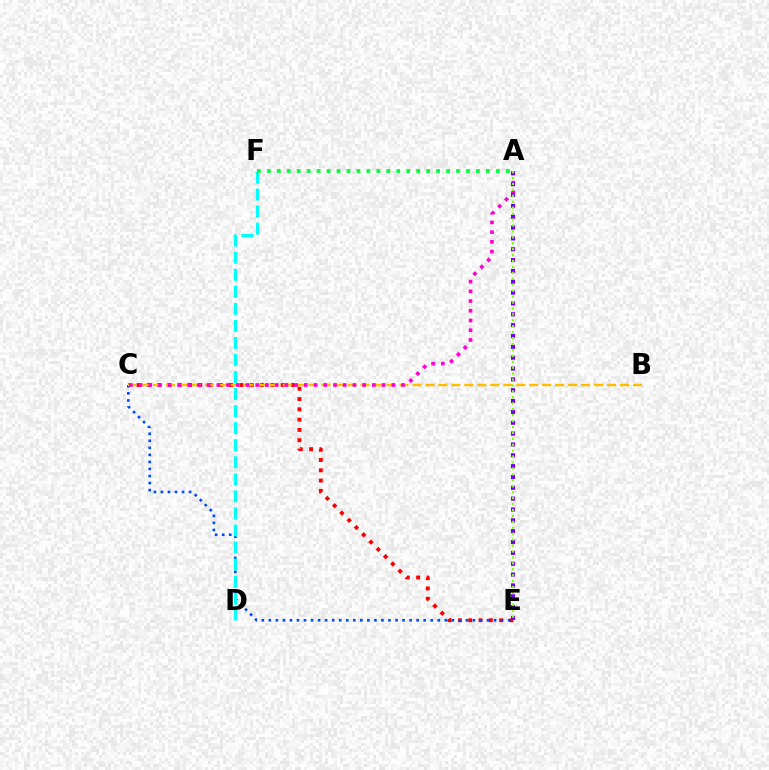{('C', 'E'): [{'color': '#ff0000', 'line_style': 'dotted', 'thickness': 2.8}, {'color': '#004bff', 'line_style': 'dotted', 'thickness': 1.91}], ('B', 'C'): [{'color': '#ffbd00', 'line_style': 'dashed', 'thickness': 1.76}], ('D', 'F'): [{'color': '#00fff6', 'line_style': 'dashed', 'thickness': 2.32}], ('A', 'C'): [{'color': '#ff00cf', 'line_style': 'dotted', 'thickness': 2.64}], ('A', 'E'): [{'color': '#7200ff', 'line_style': 'dotted', 'thickness': 2.95}, {'color': '#84ff00', 'line_style': 'dotted', 'thickness': 1.61}], ('A', 'F'): [{'color': '#00ff39', 'line_style': 'dotted', 'thickness': 2.71}]}